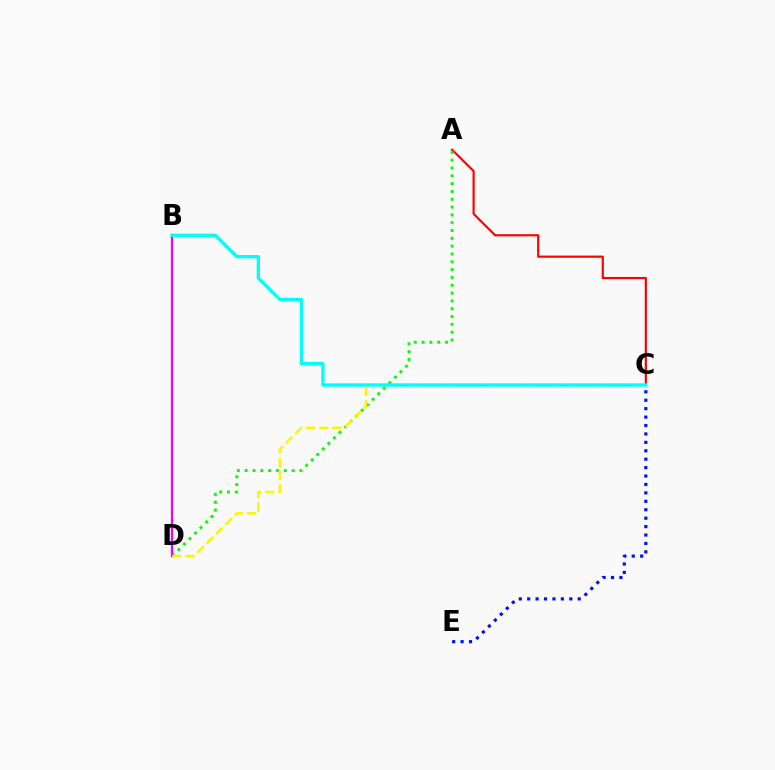{('A', 'C'): [{'color': '#ff0000', 'line_style': 'solid', 'thickness': 1.57}], ('C', 'E'): [{'color': '#0010ff', 'line_style': 'dotted', 'thickness': 2.29}], ('A', 'D'): [{'color': '#08ff00', 'line_style': 'dotted', 'thickness': 2.12}], ('B', 'D'): [{'color': '#ee00ff', 'line_style': 'solid', 'thickness': 1.68}], ('C', 'D'): [{'color': '#fcf500', 'line_style': 'dashed', 'thickness': 1.79}], ('B', 'C'): [{'color': '#00fff6', 'line_style': 'solid', 'thickness': 2.38}]}